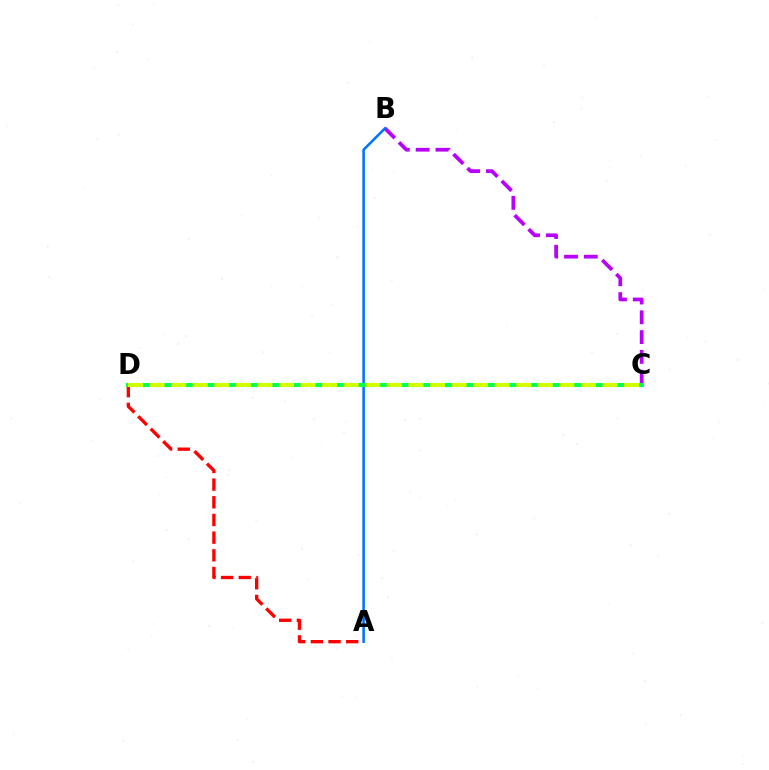{('B', 'C'): [{'color': '#b900ff', 'line_style': 'dashed', 'thickness': 2.69}], ('A', 'B'): [{'color': '#0074ff', 'line_style': 'solid', 'thickness': 1.84}], ('A', 'D'): [{'color': '#ff0000', 'line_style': 'dashed', 'thickness': 2.4}], ('C', 'D'): [{'color': '#00ff5c', 'line_style': 'solid', 'thickness': 2.91}, {'color': '#d1ff00', 'line_style': 'dashed', 'thickness': 2.93}]}